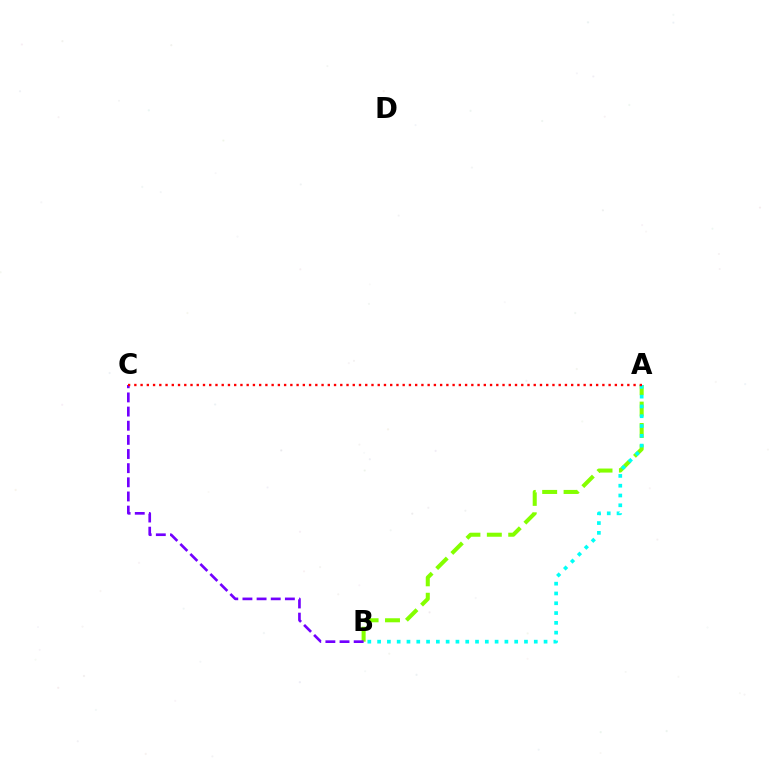{('A', 'B'): [{'color': '#84ff00', 'line_style': 'dashed', 'thickness': 2.91}, {'color': '#00fff6', 'line_style': 'dotted', 'thickness': 2.66}], ('B', 'C'): [{'color': '#7200ff', 'line_style': 'dashed', 'thickness': 1.92}], ('A', 'C'): [{'color': '#ff0000', 'line_style': 'dotted', 'thickness': 1.7}]}